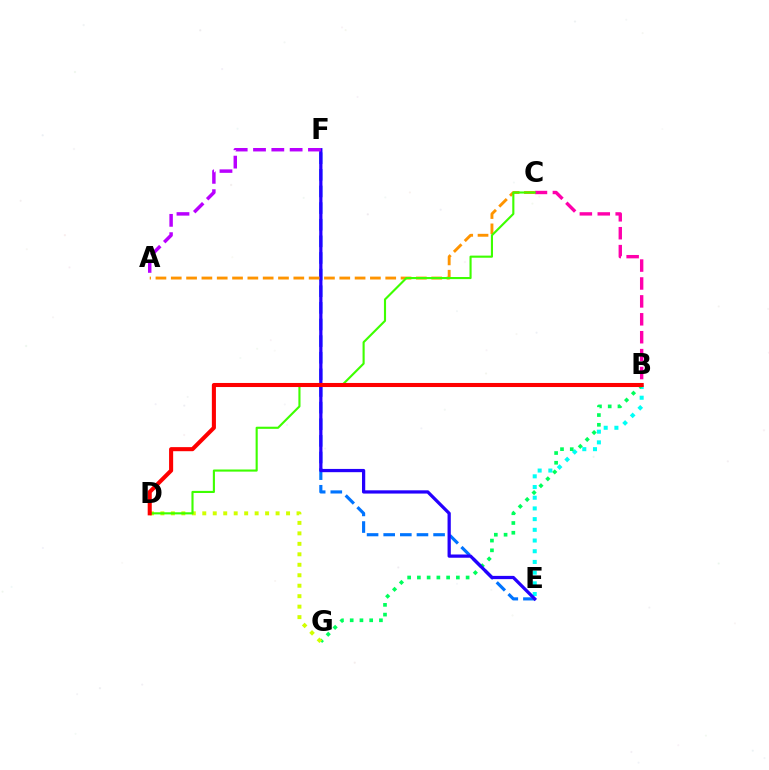{('B', 'E'): [{'color': '#00fff6', 'line_style': 'dotted', 'thickness': 2.91}], ('E', 'F'): [{'color': '#0074ff', 'line_style': 'dashed', 'thickness': 2.26}, {'color': '#2500ff', 'line_style': 'solid', 'thickness': 2.34}], ('B', 'G'): [{'color': '#00ff5c', 'line_style': 'dotted', 'thickness': 2.65}], ('B', 'C'): [{'color': '#ff00ac', 'line_style': 'dashed', 'thickness': 2.43}], ('A', 'C'): [{'color': '#ff9400', 'line_style': 'dashed', 'thickness': 2.08}], ('D', 'G'): [{'color': '#d1ff00', 'line_style': 'dotted', 'thickness': 2.85}], ('A', 'F'): [{'color': '#b900ff', 'line_style': 'dashed', 'thickness': 2.49}], ('C', 'D'): [{'color': '#3dff00', 'line_style': 'solid', 'thickness': 1.53}], ('B', 'D'): [{'color': '#ff0000', 'line_style': 'solid', 'thickness': 2.93}]}